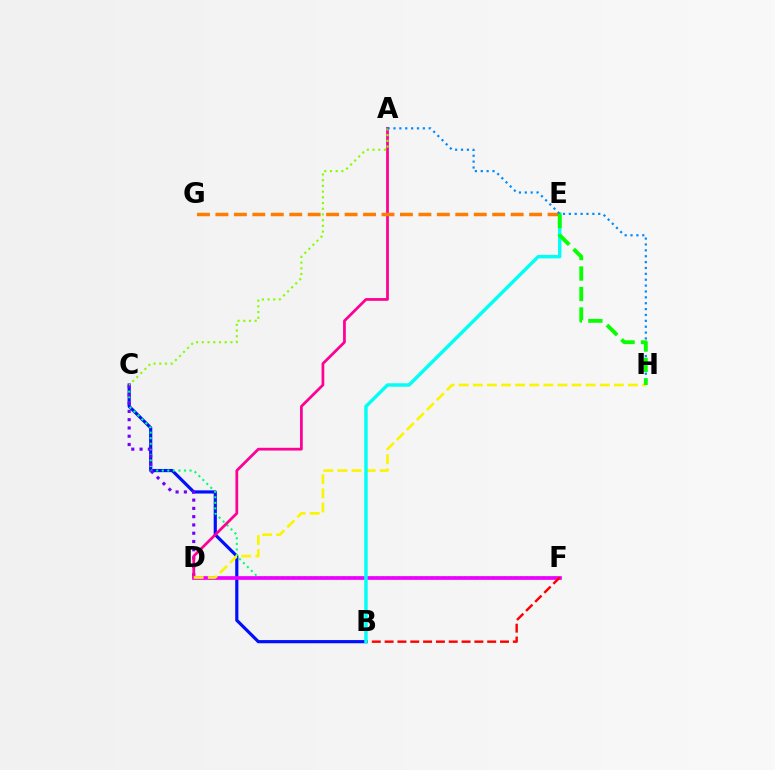{('B', 'C'): [{'color': '#0010ff', 'line_style': 'solid', 'thickness': 2.29}], ('C', 'F'): [{'color': '#00ff74', 'line_style': 'dotted', 'thickness': 1.51}], ('D', 'F'): [{'color': '#ee00ff', 'line_style': 'solid', 'thickness': 2.67}], ('C', 'D'): [{'color': '#7200ff', 'line_style': 'dotted', 'thickness': 2.25}], ('A', 'D'): [{'color': '#ff0094', 'line_style': 'solid', 'thickness': 1.98}], ('B', 'F'): [{'color': '#ff0000', 'line_style': 'dashed', 'thickness': 1.74}], ('D', 'H'): [{'color': '#fcf500', 'line_style': 'dashed', 'thickness': 1.92}], ('A', 'C'): [{'color': '#84ff00', 'line_style': 'dotted', 'thickness': 1.55}], ('B', 'E'): [{'color': '#00fff6', 'line_style': 'solid', 'thickness': 2.48}], ('E', 'G'): [{'color': '#ff7c00', 'line_style': 'dashed', 'thickness': 2.51}], ('A', 'H'): [{'color': '#008cff', 'line_style': 'dotted', 'thickness': 1.6}], ('E', 'H'): [{'color': '#08ff00', 'line_style': 'dashed', 'thickness': 2.78}]}